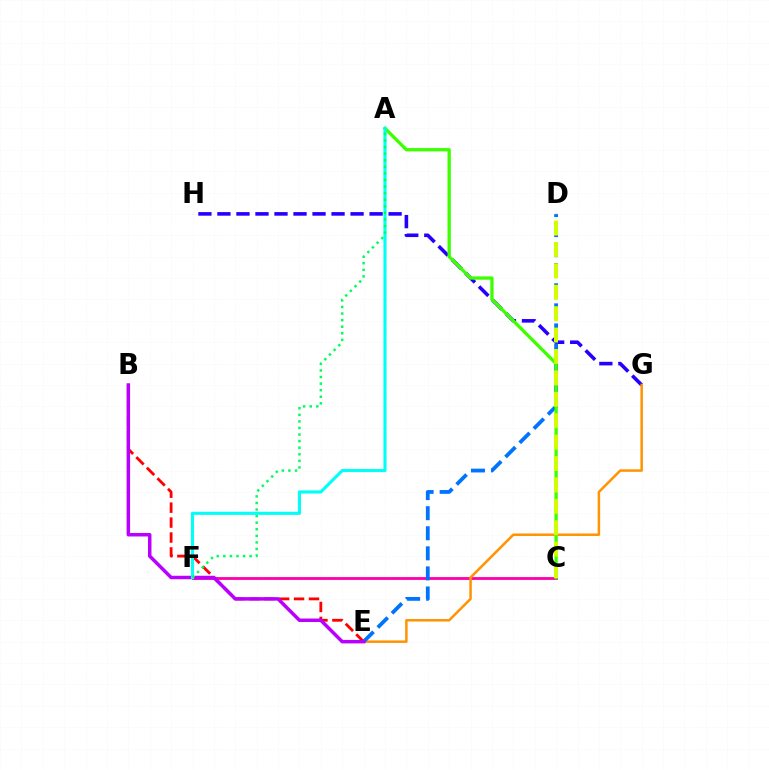{('C', 'F'): [{'color': '#ff00ac', 'line_style': 'solid', 'thickness': 2.03}], ('G', 'H'): [{'color': '#2500ff', 'line_style': 'dashed', 'thickness': 2.58}], ('E', 'G'): [{'color': '#ff9400', 'line_style': 'solid', 'thickness': 1.81}], ('D', 'E'): [{'color': '#0074ff', 'line_style': 'dashed', 'thickness': 2.73}], ('A', 'C'): [{'color': '#3dff00', 'line_style': 'solid', 'thickness': 2.38}], ('C', 'D'): [{'color': '#d1ff00', 'line_style': 'dashed', 'thickness': 2.91}], ('B', 'E'): [{'color': '#ff0000', 'line_style': 'dashed', 'thickness': 2.03}, {'color': '#b900ff', 'line_style': 'solid', 'thickness': 2.51}], ('A', 'F'): [{'color': '#00fff6', 'line_style': 'solid', 'thickness': 2.24}, {'color': '#00ff5c', 'line_style': 'dotted', 'thickness': 1.79}]}